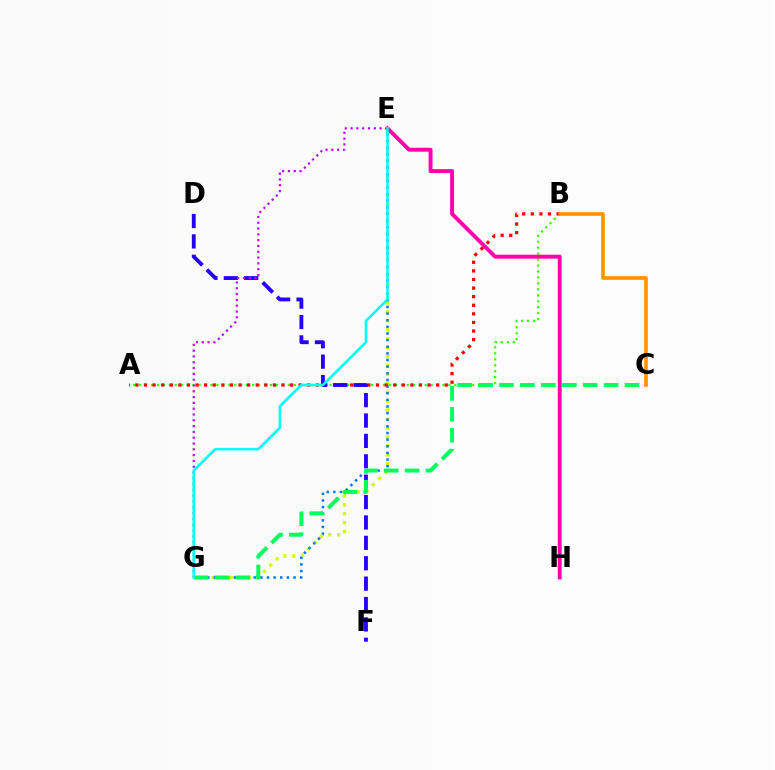{('E', 'G'): [{'color': '#d1ff00', 'line_style': 'dotted', 'thickness': 2.43}, {'color': '#0074ff', 'line_style': 'dotted', 'thickness': 1.8}, {'color': '#b900ff', 'line_style': 'dotted', 'thickness': 1.58}, {'color': '#00fff6', 'line_style': 'solid', 'thickness': 1.84}], ('A', 'B'): [{'color': '#3dff00', 'line_style': 'dotted', 'thickness': 1.62}, {'color': '#ff0000', 'line_style': 'dotted', 'thickness': 2.33}], ('D', 'F'): [{'color': '#2500ff', 'line_style': 'dashed', 'thickness': 2.77}], ('E', 'H'): [{'color': '#ff00ac', 'line_style': 'solid', 'thickness': 2.81}], ('B', 'C'): [{'color': '#ff9400', 'line_style': 'solid', 'thickness': 2.63}], ('C', 'G'): [{'color': '#00ff5c', 'line_style': 'dashed', 'thickness': 2.84}]}